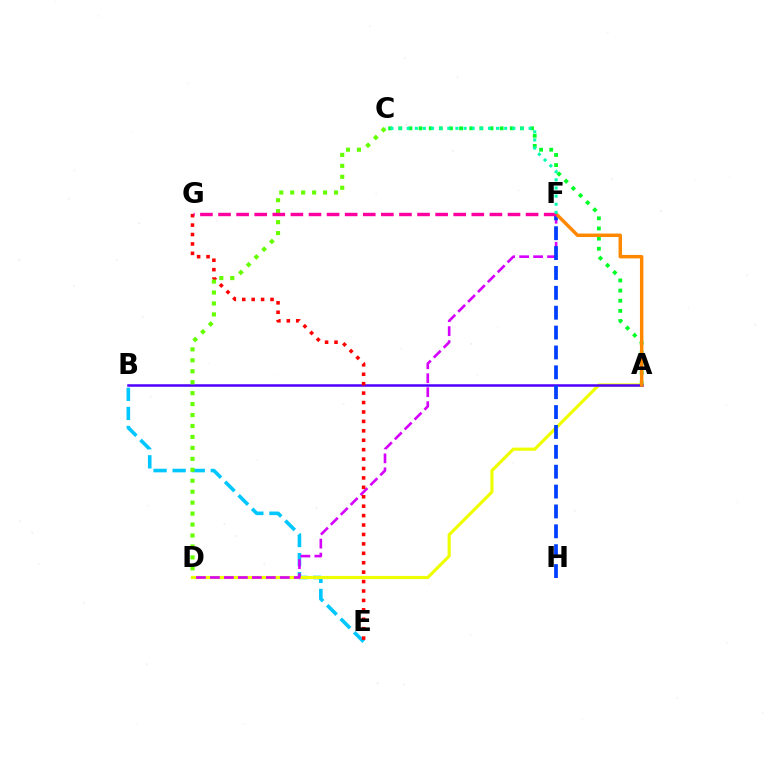{('A', 'C'): [{'color': '#00ff27', 'line_style': 'dotted', 'thickness': 2.75}], ('B', 'E'): [{'color': '#00c7ff', 'line_style': 'dashed', 'thickness': 2.59}], ('A', 'D'): [{'color': '#eeff00', 'line_style': 'solid', 'thickness': 2.26}], ('D', 'F'): [{'color': '#d600ff', 'line_style': 'dashed', 'thickness': 1.9}], ('A', 'B'): [{'color': '#4f00ff', 'line_style': 'solid', 'thickness': 1.81}], ('F', 'H'): [{'color': '#003fff', 'line_style': 'dashed', 'thickness': 2.7}], ('A', 'F'): [{'color': '#ff8800', 'line_style': 'solid', 'thickness': 2.49}], ('E', 'G'): [{'color': '#ff0000', 'line_style': 'dotted', 'thickness': 2.56}], ('C', 'D'): [{'color': '#66ff00', 'line_style': 'dotted', 'thickness': 2.98}], ('F', 'G'): [{'color': '#ff00a0', 'line_style': 'dashed', 'thickness': 2.46}], ('C', 'F'): [{'color': '#00ffaf', 'line_style': 'dotted', 'thickness': 2.21}]}